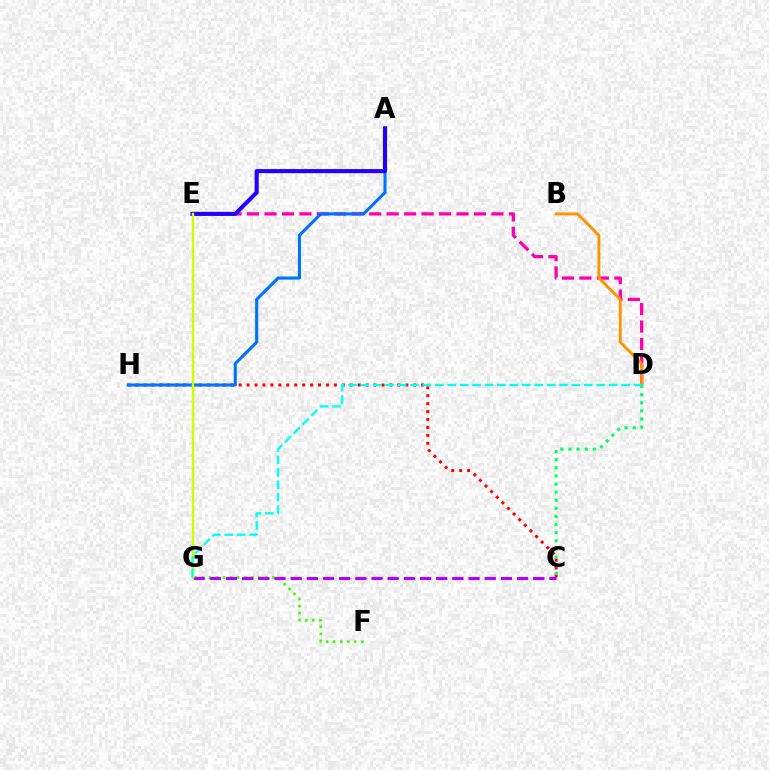{('D', 'E'): [{'color': '#ff00ac', 'line_style': 'dashed', 'thickness': 2.37}], ('C', 'H'): [{'color': '#ff0000', 'line_style': 'dotted', 'thickness': 2.16}], ('F', 'G'): [{'color': '#3dff00', 'line_style': 'dotted', 'thickness': 1.91}], ('A', 'H'): [{'color': '#0074ff', 'line_style': 'solid', 'thickness': 2.24}], ('C', 'G'): [{'color': '#b900ff', 'line_style': 'dashed', 'thickness': 2.2}], ('B', 'D'): [{'color': '#ff9400', 'line_style': 'solid', 'thickness': 2.07}], ('C', 'D'): [{'color': '#00ff5c', 'line_style': 'dotted', 'thickness': 2.21}], ('A', 'E'): [{'color': '#2500ff', 'line_style': 'solid', 'thickness': 2.94}], ('E', 'G'): [{'color': '#d1ff00', 'line_style': 'solid', 'thickness': 1.73}], ('D', 'G'): [{'color': '#00fff6', 'line_style': 'dashed', 'thickness': 1.69}]}